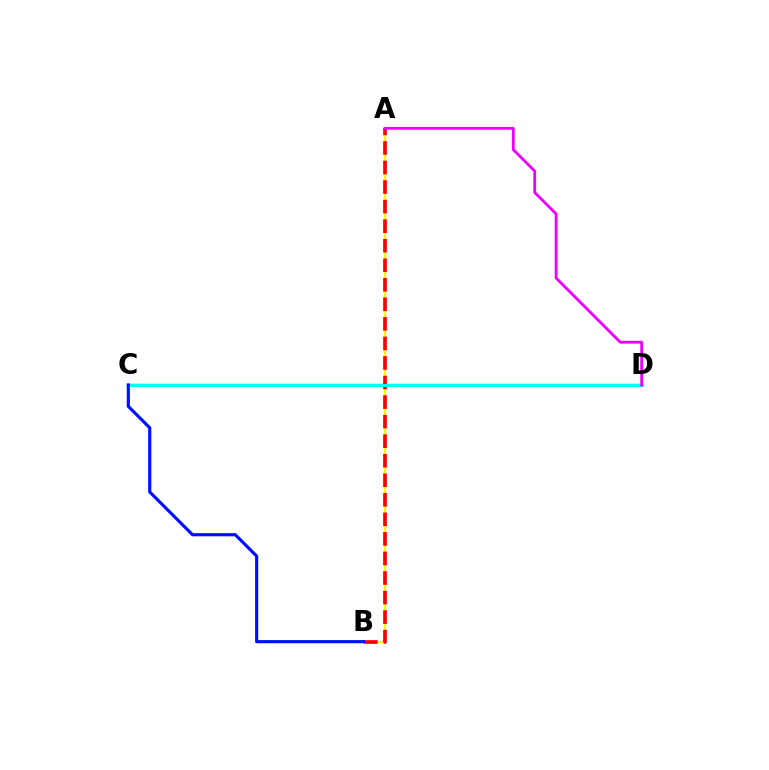{('C', 'D'): [{'color': '#08ff00', 'line_style': 'solid', 'thickness': 1.76}, {'color': '#00fff6', 'line_style': 'solid', 'thickness': 2.24}], ('A', 'B'): [{'color': '#fcf500', 'line_style': 'solid', 'thickness': 1.56}, {'color': '#ff0000', 'line_style': 'dashed', 'thickness': 2.66}], ('A', 'D'): [{'color': '#ee00ff', 'line_style': 'solid', 'thickness': 2.03}], ('B', 'C'): [{'color': '#0010ff', 'line_style': 'solid', 'thickness': 2.27}]}